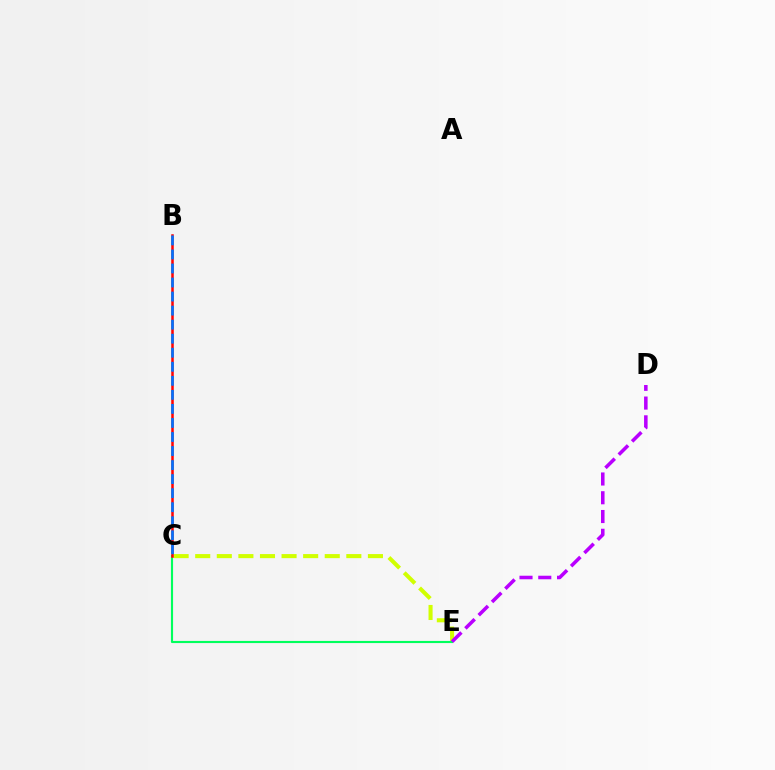{('C', 'E'): [{'color': '#d1ff00', 'line_style': 'dashed', 'thickness': 2.93}, {'color': '#00ff5c', 'line_style': 'solid', 'thickness': 1.53}], ('D', 'E'): [{'color': '#b900ff', 'line_style': 'dashed', 'thickness': 2.55}], ('B', 'C'): [{'color': '#ff0000', 'line_style': 'solid', 'thickness': 1.81}, {'color': '#0074ff', 'line_style': 'dashed', 'thickness': 1.91}]}